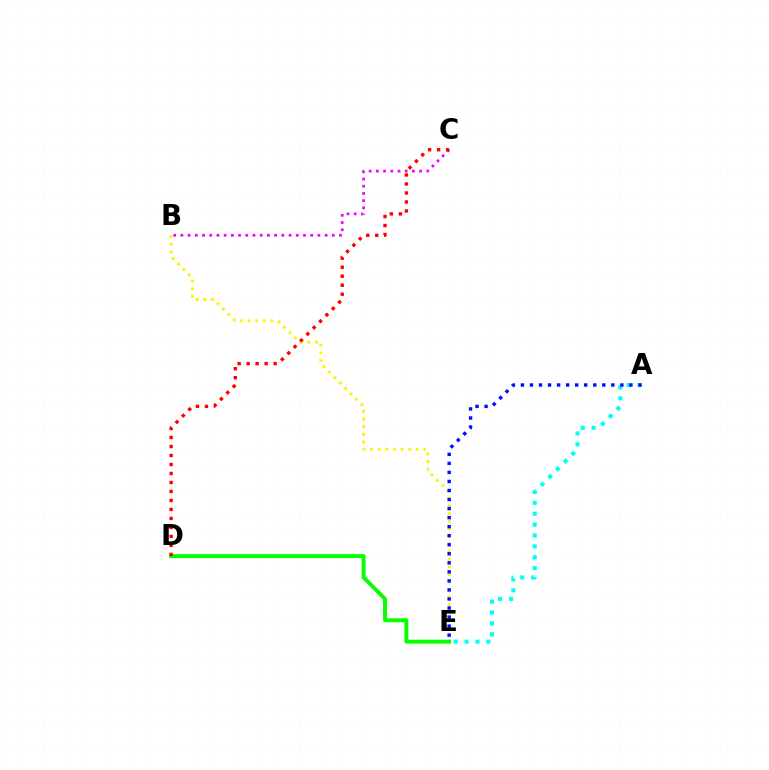{('B', 'E'): [{'color': '#fcf500', 'line_style': 'dotted', 'thickness': 2.07}], ('D', 'E'): [{'color': '#08ff00', 'line_style': 'solid', 'thickness': 2.83}], ('A', 'E'): [{'color': '#00fff6', 'line_style': 'dotted', 'thickness': 2.96}, {'color': '#0010ff', 'line_style': 'dotted', 'thickness': 2.46}], ('B', 'C'): [{'color': '#ee00ff', 'line_style': 'dotted', 'thickness': 1.96}], ('C', 'D'): [{'color': '#ff0000', 'line_style': 'dotted', 'thickness': 2.44}]}